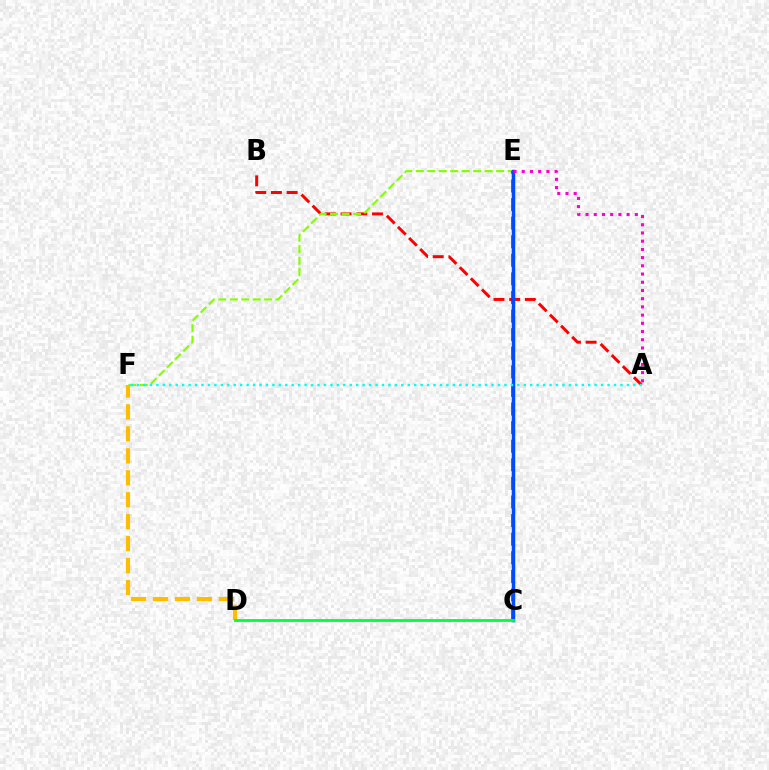{('A', 'B'): [{'color': '#ff0000', 'line_style': 'dashed', 'thickness': 2.13}], ('E', 'F'): [{'color': '#84ff00', 'line_style': 'dashed', 'thickness': 1.56}], ('D', 'F'): [{'color': '#ffbd00', 'line_style': 'dashed', 'thickness': 2.98}], ('C', 'E'): [{'color': '#7200ff', 'line_style': 'dashed', 'thickness': 2.53}, {'color': '#004bff', 'line_style': 'solid', 'thickness': 2.5}], ('C', 'D'): [{'color': '#00ff39', 'line_style': 'solid', 'thickness': 2.02}], ('A', 'E'): [{'color': '#ff00cf', 'line_style': 'dotted', 'thickness': 2.23}], ('A', 'F'): [{'color': '#00fff6', 'line_style': 'dotted', 'thickness': 1.75}]}